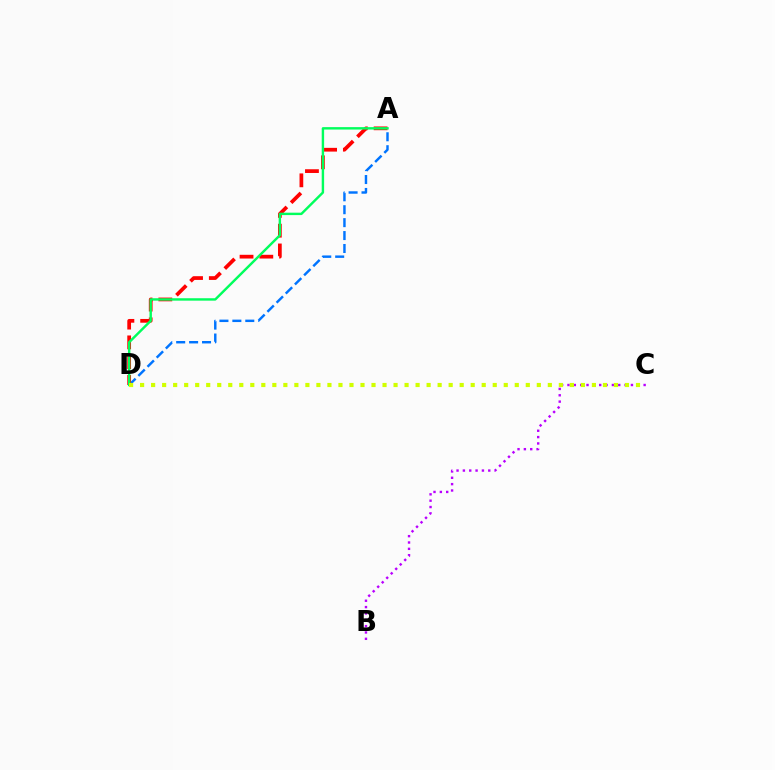{('A', 'D'): [{'color': '#0074ff', 'line_style': 'dashed', 'thickness': 1.76}, {'color': '#ff0000', 'line_style': 'dashed', 'thickness': 2.69}, {'color': '#00ff5c', 'line_style': 'solid', 'thickness': 1.74}], ('B', 'C'): [{'color': '#b900ff', 'line_style': 'dotted', 'thickness': 1.72}], ('C', 'D'): [{'color': '#d1ff00', 'line_style': 'dotted', 'thickness': 2.99}]}